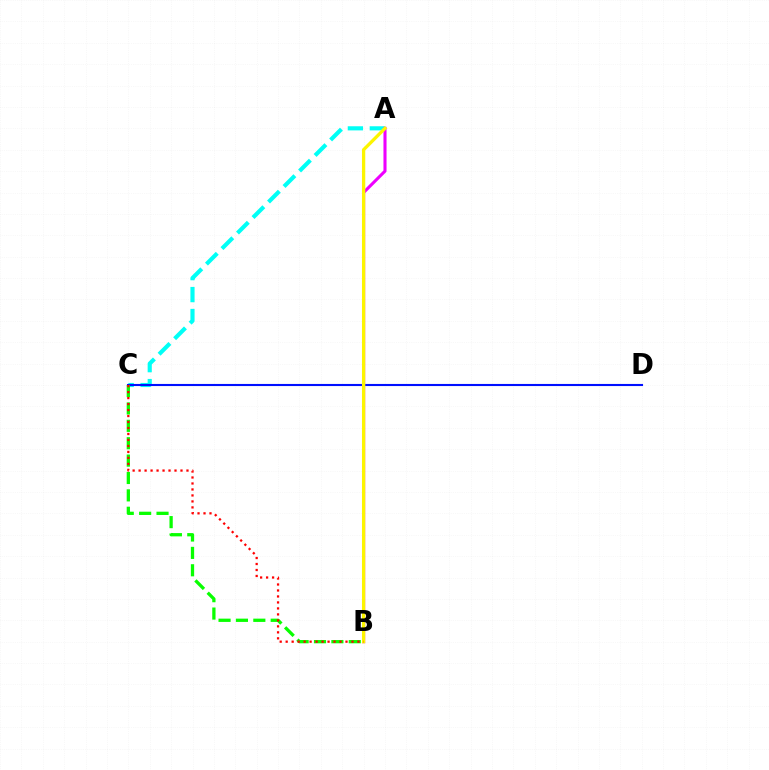{('A', 'C'): [{'color': '#00fff6', 'line_style': 'dashed', 'thickness': 2.98}], ('C', 'D'): [{'color': '#0010ff', 'line_style': 'solid', 'thickness': 1.51}], ('B', 'C'): [{'color': '#08ff00', 'line_style': 'dashed', 'thickness': 2.36}, {'color': '#ff0000', 'line_style': 'dotted', 'thickness': 1.63}], ('A', 'B'): [{'color': '#ee00ff', 'line_style': 'solid', 'thickness': 2.22}, {'color': '#fcf500', 'line_style': 'solid', 'thickness': 2.37}]}